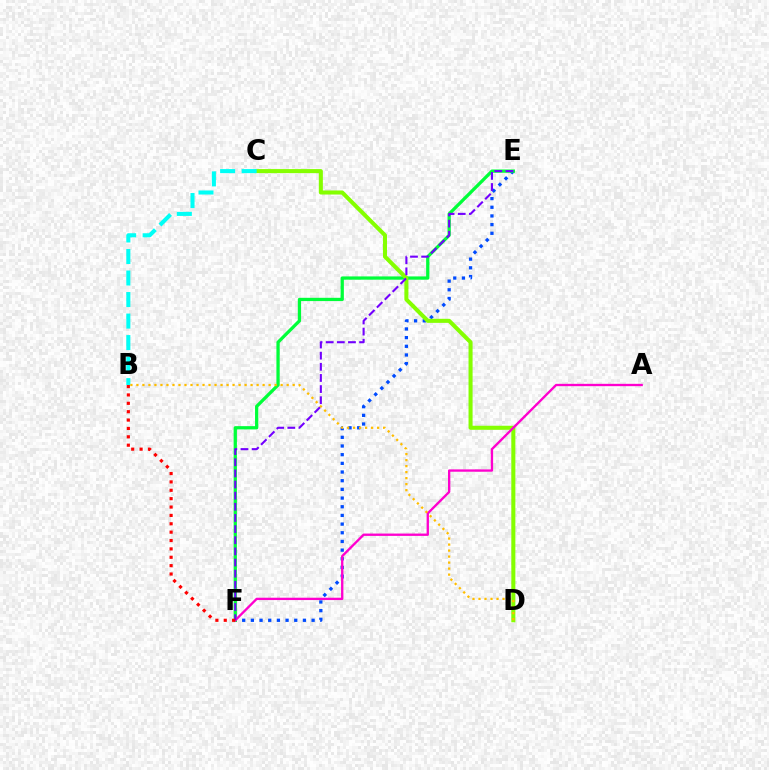{('E', 'F'): [{'color': '#004bff', 'line_style': 'dotted', 'thickness': 2.36}, {'color': '#00ff39', 'line_style': 'solid', 'thickness': 2.36}, {'color': '#7200ff', 'line_style': 'dashed', 'thickness': 1.51}], ('C', 'D'): [{'color': '#84ff00', 'line_style': 'solid', 'thickness': 2.92}], ('A', 'F'): [{'color': '#ff00cf', 'line_style': 'solid', 'thickness': 1.68}], ('B', 'C'): [{'color': '#00fff6', 'line_style': 'dashed', 'thickness': 2.92}], ('B', 'D'): [{'color': '#ffbd00', 'line_style': 'dotted', 'thickness': 1.63}], ('B', 'F'): [{'color': '#ff0000', 'line_style': 'dotted', 'thickness': 2.27}]}